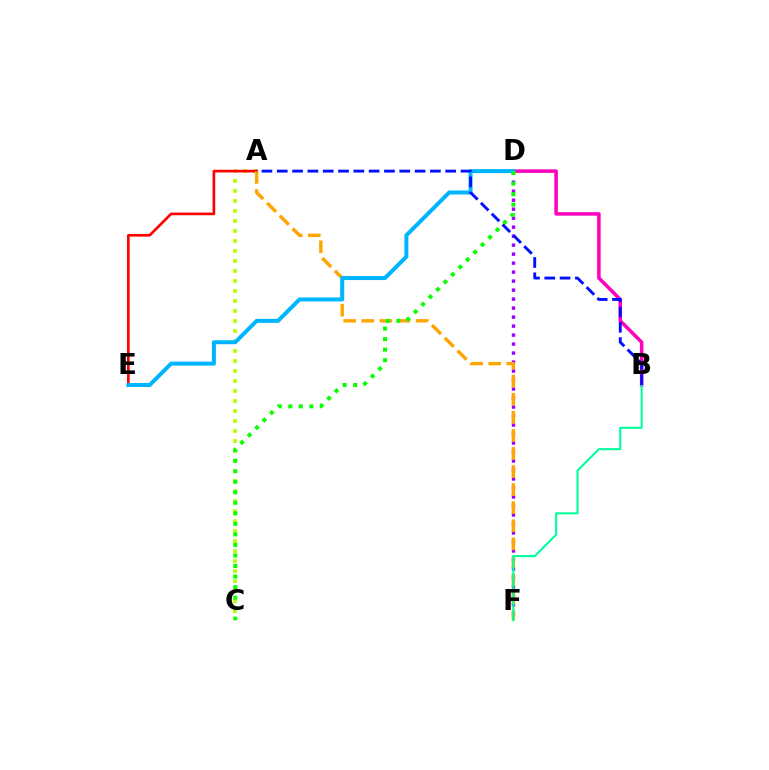{('D', 'F'): [{'color': '#9b00ff', 'line_style': 'dotted', 'thickness': 2.44}], ('A', 'C'): [{'color': '#b3ff00', 'line_style': 'dotted', 'thickness': 2.72}], ('A', 'E'): [{'color': '#ff0000', 'line_style': 'solid', 'thickness': 1.92}], ('A', 'F'): [{'color': '#ffa500', 'line_style': 'dashed', 'thickness': 2.46}], ('B', 'D'): [{'color': '#ff00bd', 'line_style': 'solid', 'thickness': 2.54}], ('D', 'E'): [{'color': '#00b5ff', 'line_style': 'solid', 'thickness': 2.88}], ('B', 'F'): [{'color': '#00ff9d', 'line_style': 'solid', 'thickness': 1.5}], ('C', 'D'): [{'color': '#08ff00', 'line_style': 'dotted', 'thickness': 2.86}], ('A', 'B'): [{'color': '#0010ff', 'line_style': 'dashed', 'thickness': 2.08}]}